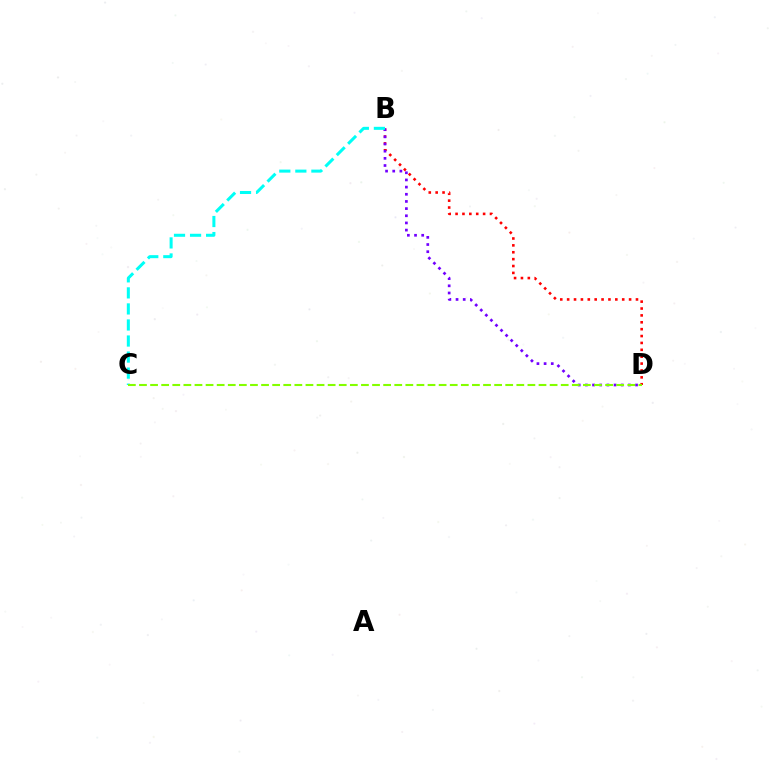{('B', 'D'): [{'color': '#ff0000', 'line_style': 'dotted', 'thickness': 1.87}, {'color': '#7200ff', 'line_style': 'dotted', 'thickness': 1.95}], ('B', 'C'): [{'color': '#00fff6', 'line_style': 'dashed', 'thickness': 2.18}], ('C', 'D'): [{'color': '#84ff00', 'line_style': 'dashed', 'thickness': 1.51}]}